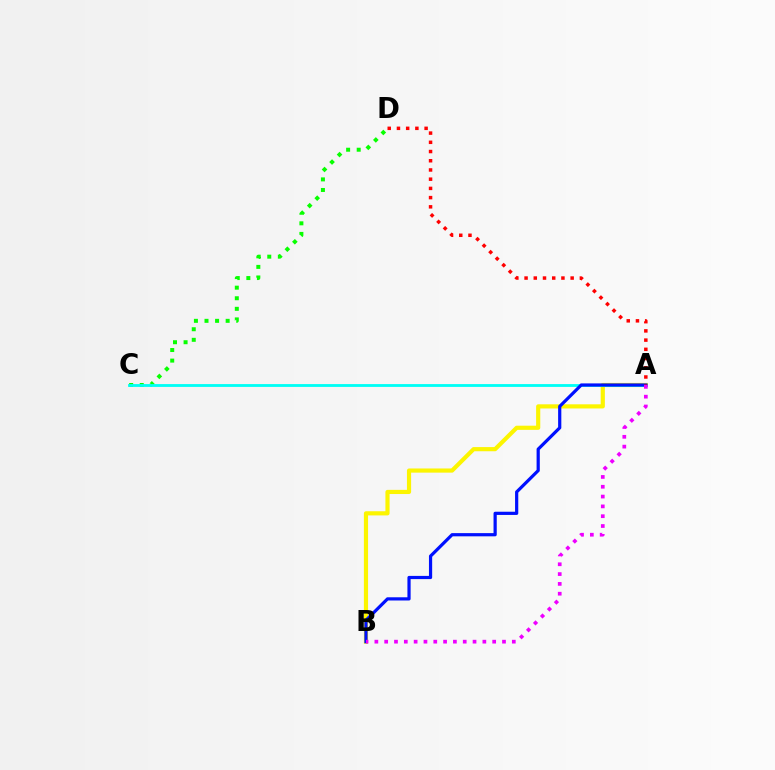{('C', 'D'): [{'color': '#08ff00', 'line_style': 'dotted', 'thickness': 2.87}], ('A', 'B'): [{'color': '#fcf500', 'line_style': 'solid', 'thickness': 3.0}, {'color': '#0010ff', 'line_style': 'solid', 'thickness': 2.31}, {'color': '#ee00ff', 'line_style': 'dotted', 'thickness': 2.67}], ('A', 'C'): [{'color': '#00fff6', 'line_style': 'solid', 'thickness': 2.04}], ('A', 'D'): [{'color': '#ff0000', 'line_style': 'dotted', 'thickness': 2.5}]}